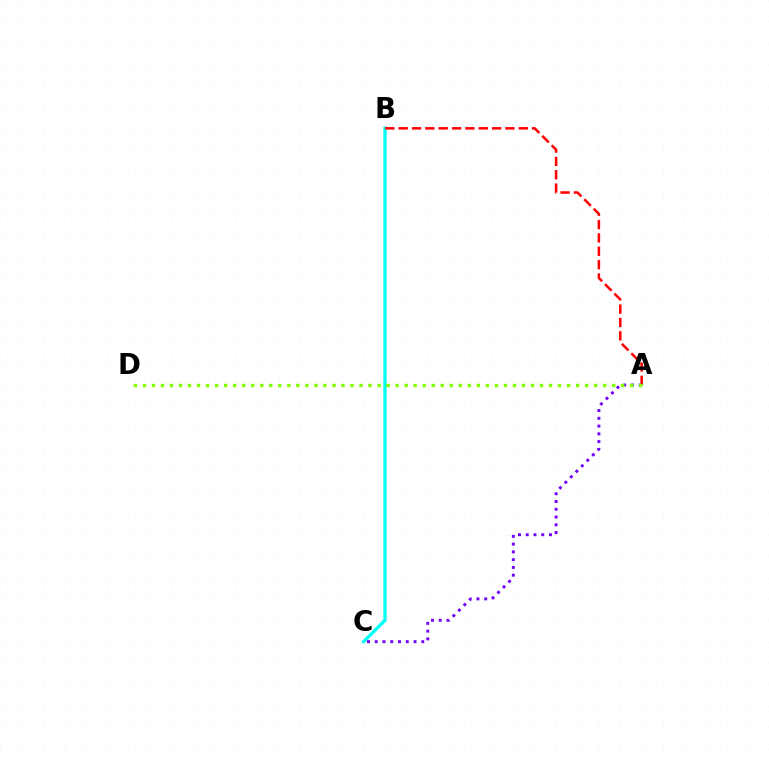{('B', 'C'): [{'color': '#00fff6', 'line_style': 'solid', 'thickness': 2.39}], ('A', 'B'): [{'color': '#ff0000', 'line_style': 'dashed', 'thickness': 1.81}], ('A', 'C'): [{'color': '#7200ff', 'line_style': 'dotted', 'thickness': 2.11}], ('A', 'D'): [{'color': '#84ff00', 'line_style': 'dotted', 'thickness': 2.45}]}